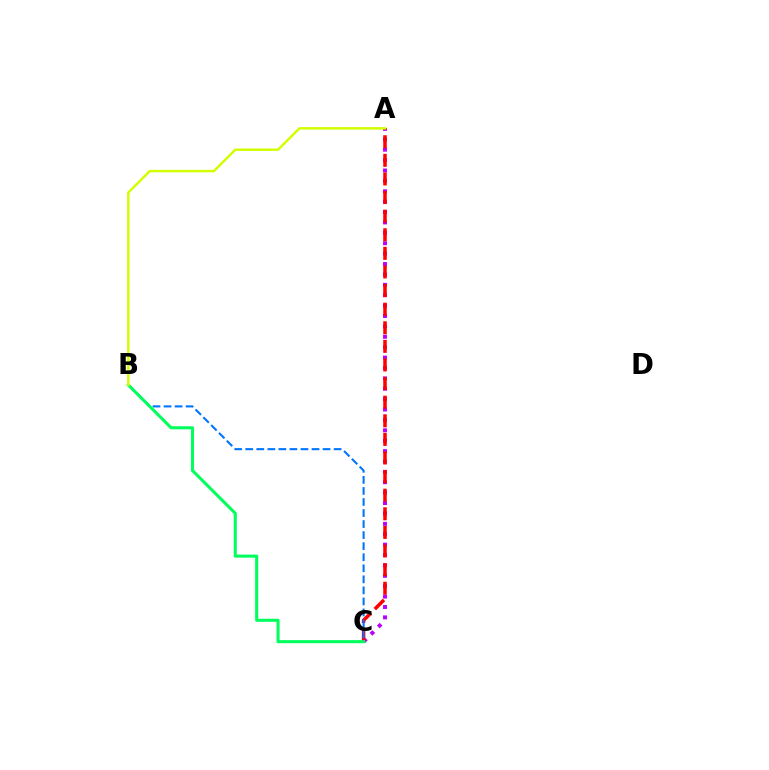{('A', 'C'): [{'color': '#b900ff', 'line_style': 'dotted', 'thickness': 2.82}, {'color': '#ff0000', 'line_style': 'dashed', 'thickness': 2.53}], ('B', 'C'): [{'color': '#0074ff', 'line_style': 'dashed', 'thickness': 1.5}, {'color': '#00ff5c', 'line_style': 'solid', 'thickness': 2.2}], ('A', 'B'): [{'color': '#d1ff00', 'line_style': 'solid', 'thickness': 1.77}]}